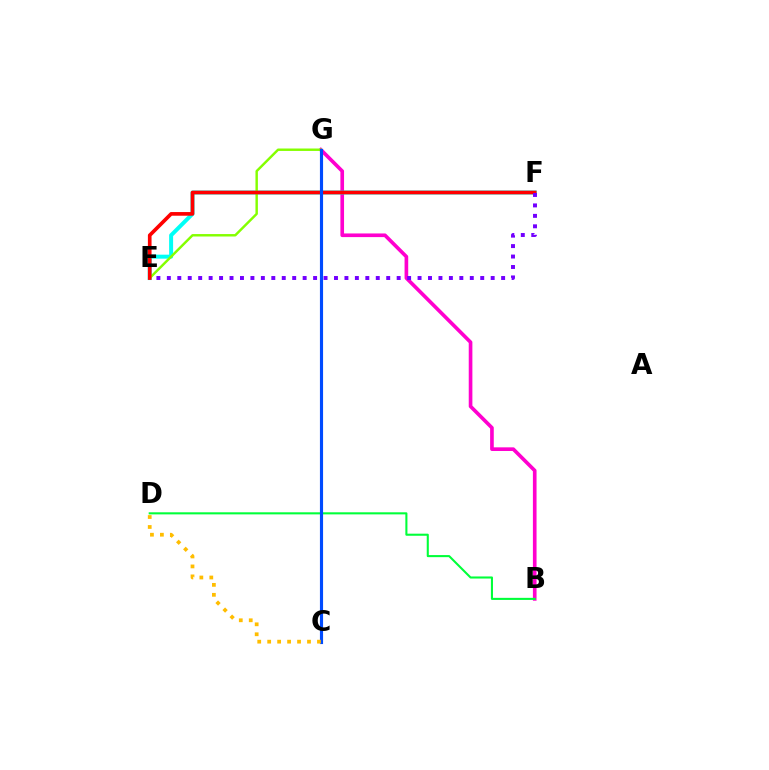{('B', 'G'): [{'color': '#ff00cf', 'line_style': 'solid', 'thickness': 2.63}], ('E', 'F'): [{'color': '#00fff6', 'line_style': 'solid', 'thickness': 2.87}, {'color': '#ff0000', 'line_style': 'solid', 'thickness': 2.64}, {'color': '#7200ff', 'line_style': 'dotted', 'thickness': 2.84}], ('E', 'G'): [{'color': '#84ff00', 'line_style': 'solid', 'thickness': 1.75}], ('B', 'D'): [{'color': '#00ff39', 'line_style': 'solid', 'thickness': 1.5}], ('C', 'G'): [{'color': '#004bff', 'line_style': 'solid', 'thickness': 2.26}], ('C', 'D'): [{'color': '#ffbd00', 'line_style': 'dotted', 'thickness': 2.71}]}